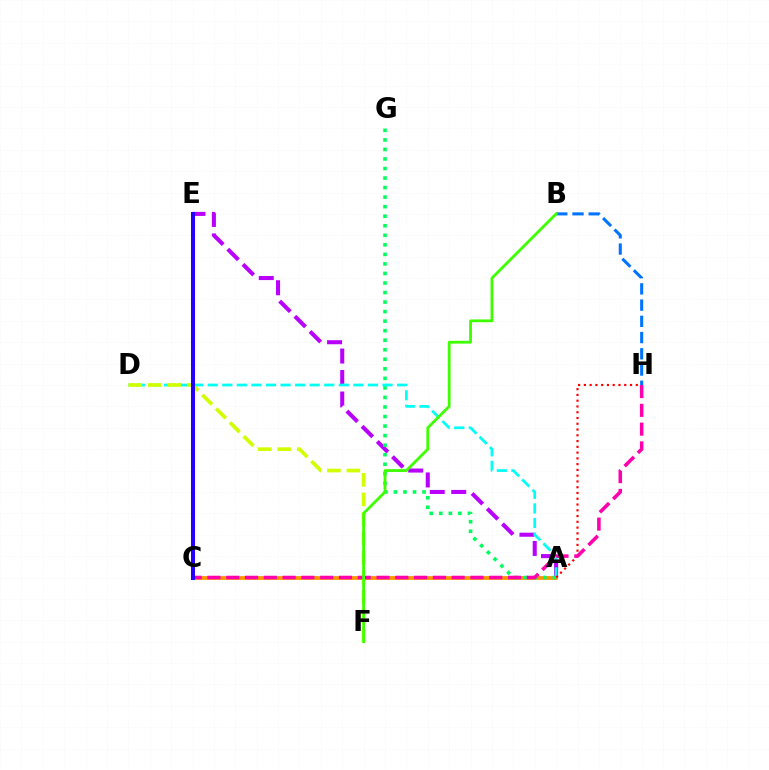{('B', 'H'): [{'color': '#0074ff', 'line_style': 'dashed', 'thickness': 2.2}], ('A', 'C'): [{'color': '#ff9400', 'line_style': 'solid', 'thickness': 2.71}], ('A', 'E'): [{'color': '#b900ff', 'line_style': 'dashed', 'thickness': 2.92}], ('A', 'G'): [{'color': '#00ff5c', 'line_style': 'dotted', 'thickness': 2.59}], ('A', 'D'): [{'color': '#00fff6', 'line_style': 'dashed', 'thickness': 1.98}], ('D', 'F'): [{'color': '#d1ff00', 'line_style': 'dashed', 'thickness': 2.65}], ('A', 'H'): [{'color': '#ff0000', 'line_style': 'dotted', 'thickness': 1.57}], ('C', 'H'): [{'color': '#ff00ac', 'line_style': 'dashed', 'thickness': 2.55}], ('B', 'F'): [{'color': '#3dff00', 'line_style': 'solid', 'thickness': 2.01}], ('C', 'E'): [{'color': '#2500ff', 'line_style': 'solid', 'thickness': 2.9}]}